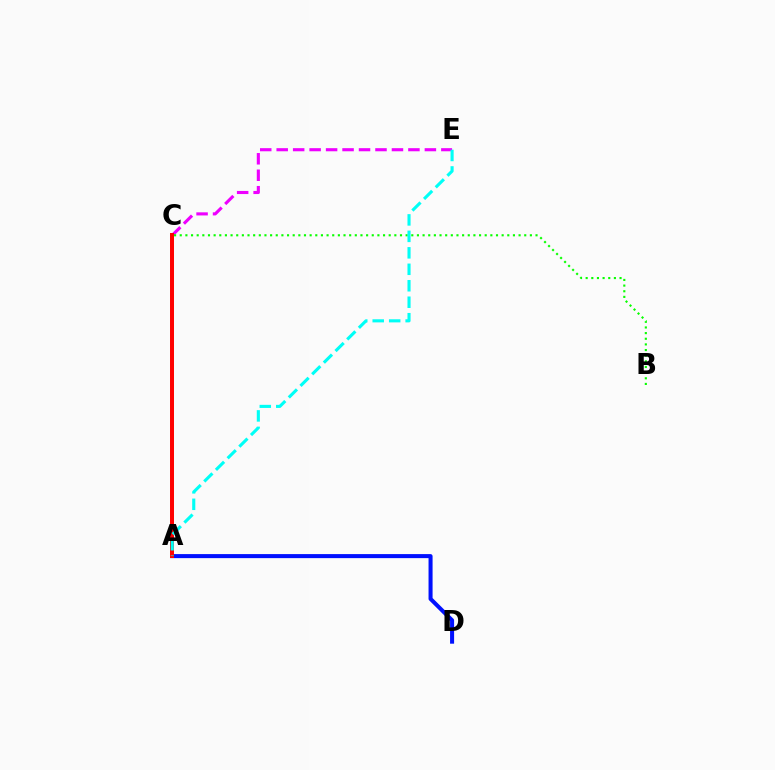{('C', 'E'): [{'color': '#ee00ff', 'line_style': 'dashed', 'thickness': 2.24}], ('A', 'C'): [{'color': '#fcf500', 'line_style': 'solid', 'thickness': 1.84}, {'color': '#ff0000', 'line_style': 'solid', 'thickness': 2.86}], ('A', 'D'): [{'color': '#0010ff', 'line_style': 'solid', 'thickness': 2.9}], ('B', 'C'): [{'color': '#08ff00', 'line_style': 'dotted', 'thickness': 1.53}], ('A', 'E'): [{'color': '#00fff6', 'line_style': 'dashed', 'thickness': 2.24}]}